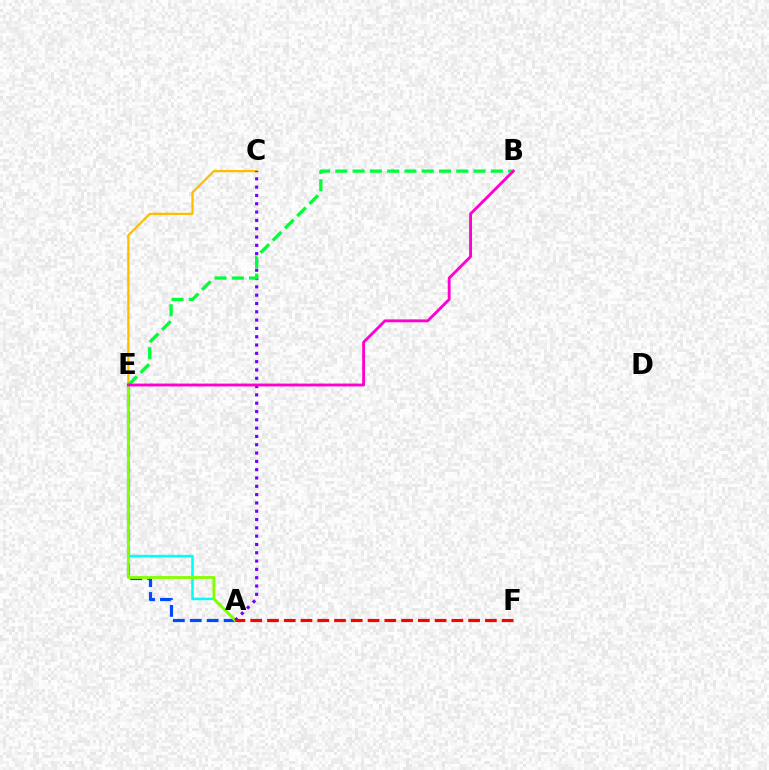{('A', 'E'): [{'color': '#004bff', 'line_style': 'dashed', 'thickness': 2.3}, {'color': '#00fff6', 'line_style': 'solid', 'thickness': 1.87}, {'color': '#84ff00', 'line_style': 'solid', 'thickness': 2.04}], ('C', 'E'): [{'color': '#ffbd00', 'line_style': 'solid', 'thickness': 1.62}], ('A', 'C'): [{'color': '#7200ff', 'line_style': 'dotted', 'thickness': 2.26}], ('B', 'E'): [{'color': '#00ff39', 'line_style': 'dashed', 'thickness': 2.35}, {'color': '#ff00cf', 'line_style': 'solid', 'thickness': 2.06}], ('A', 'F'): [{'color': '#ff0000', 'line_style': 'dashed', 'thickness': 2.28}]}